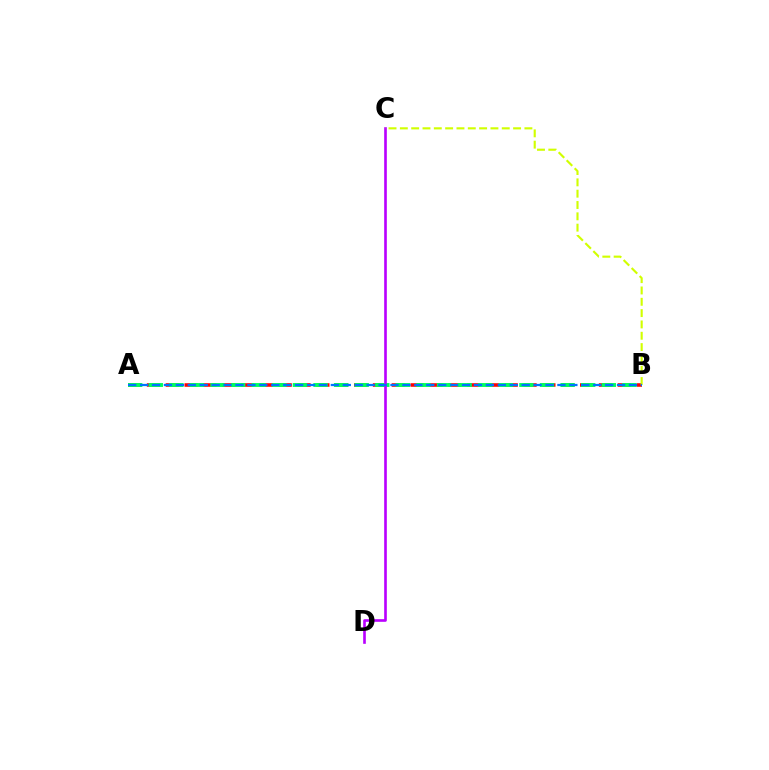{('A', 'B'): [{'color': '#ff0000', 'line_style': 'dashed', 'thickness': 2.56}, {'color': '#00ff5c', 'line_style': 'dashed', 'thickness': 2.8}, {'color': '#0074ff', 'line_style': 'dashed', 'thickness': 1.62}], ('C', 'D'): [{'color': '#b900ff', 'line_style': 'solid', 'thickness': 1.9}], ('B', 'C'): [{'color': '#d1ff00', 'line_style': 'dashed', 'thickness': 1.54}]}